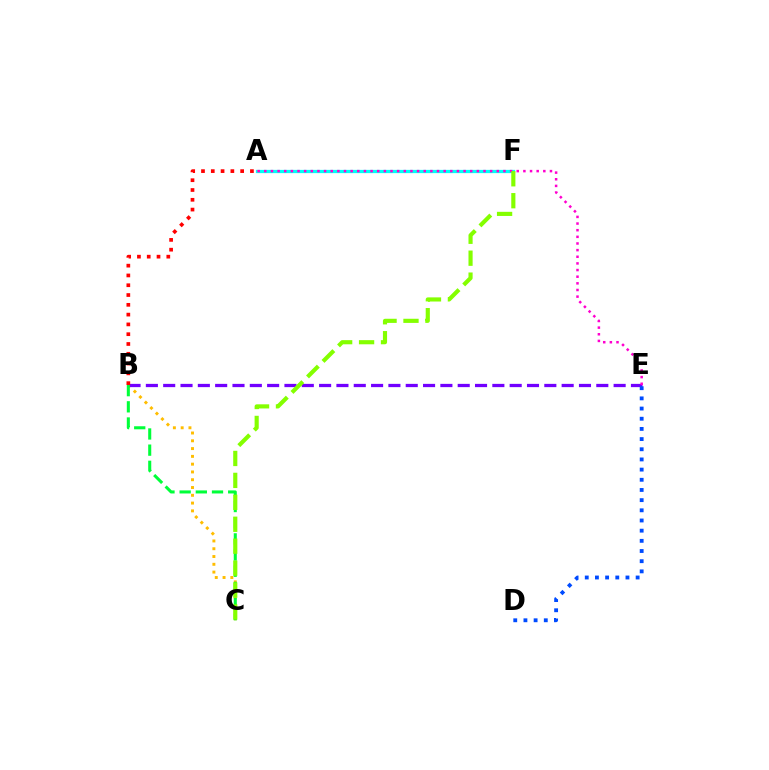{('A', 'F'): [{'color': '#00fff6', 'line_style': 'solid', 'thickness': 2.34}], ('B', 'C'): [{'color': '#ffbd00', 'line_style': 'dotted', 'thickness': 2.12}, {'color': '#00ff39', 'line_style': 'dashed', 'thickness': 2.2}], ('B', 'E'): [{'color': '#7200ff', 'line_style': 'dashed', 'thickness': 2.35}], ('A', 'E'): [{'color': '#ff00cf', 'line_style': 'dotted', 'thickness': 1.81}], ('C', 'F'): [{'color': '#84ff00', 'line_style': 'dashed', 'thickness': 2.98}], ('A', 'B'): [{'color': '#ff0000', 'line_style': 'dotted', 'thickness': 2.66}], ('D', 'E'): [{'color': '#004bff', 'line_style': 'dotted', 'thickness': 2.76}]}